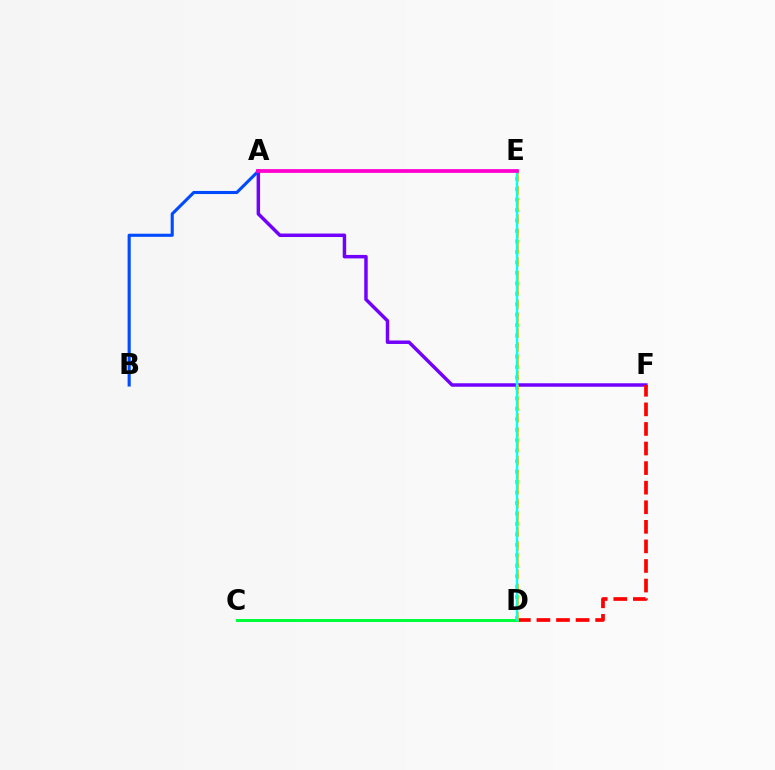{('D', 'E'): [{'color': '#84ff00', 'line_style': 'dotted', 'thickness': 2.84}, {'color': '#ffbd00', 'line_style': 'dashed', 'thickness': 1.93}, {'color': '#00fff6', 'line_style': 'solid', 'thickness': 1.72}], ('A', 'F'): [{'color': '#7200ff', 'line_style': 'solid', 'thickness': 2.5}], ('D', 'F'): [{'color': '#ff0000', 'line_style': 'dashed', 'thickness': 2.66}], ('C', 'D'): [{'color': '#00ff39', 'line_style': 'solid', 'thickness': 2.15}], ('A', 'B'): [{'color': '#004bff', 'line_style': 'solid', 'thickness': 2.23}], ('A', 'E'): [{'color': '#ff00cf', 'line_style': 'solid', 'thickness': 2.7}]}